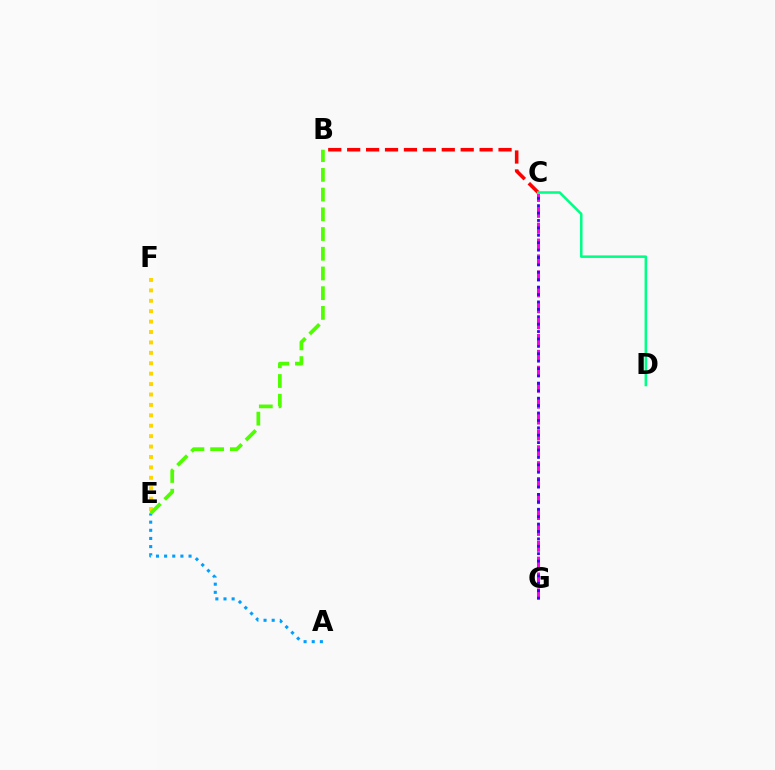{('E', 'F'): [{'color': '#ffd500', 'line_style': 'dotted', 'thickness': 2.83}], ('C', 'G'): [{'color': '#ff00ed', 'line_style': 'dashed', 'thickness': 2.16}, {'color': '#3700ff', 'line_style': 'dotted', 'thickness': 2.01}], ('B', 'C'): [{'color': '#ff0000', 'line_style': 'dashed', 'thickness': 2.57}], ('C', 'D'): [{'color': '#00ff86', 'line_style': 'solid', 'thickness': 1.83}], ('A', 'E'): [{'color': '#009eff', 'line_style': 'dotted', 'thickness': 2.21}], ('B', 'E'): [{'color': '#4fff00', 'line_style': 'dashed', 'thickness': 2.68}]}